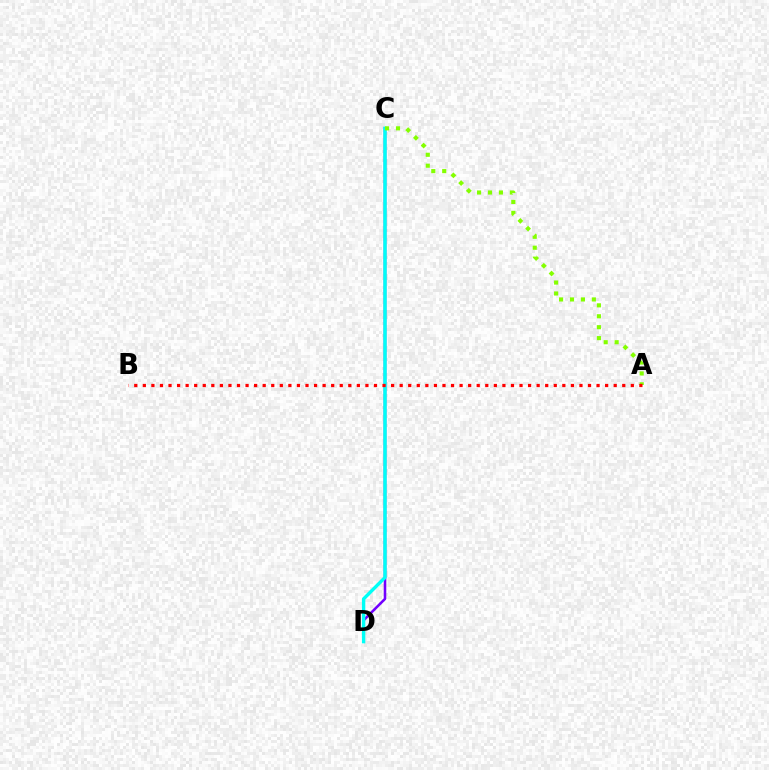{('C', 'D'): [{'color': '#7200ff', 'line_style': 'solid', 'thickness': 1.84}, {'color': '#00fff6', 'line_style': 'solid', 'thickness': 2.44}], ('A', 'C'): [{'color': '#84ff00', 'line_style': 'dotted', 'thickness': 2.97}], ('A', 'B'): [{'color': '#ff0000', 'line_style': 'dotted', 'thickness': 2.33}]}